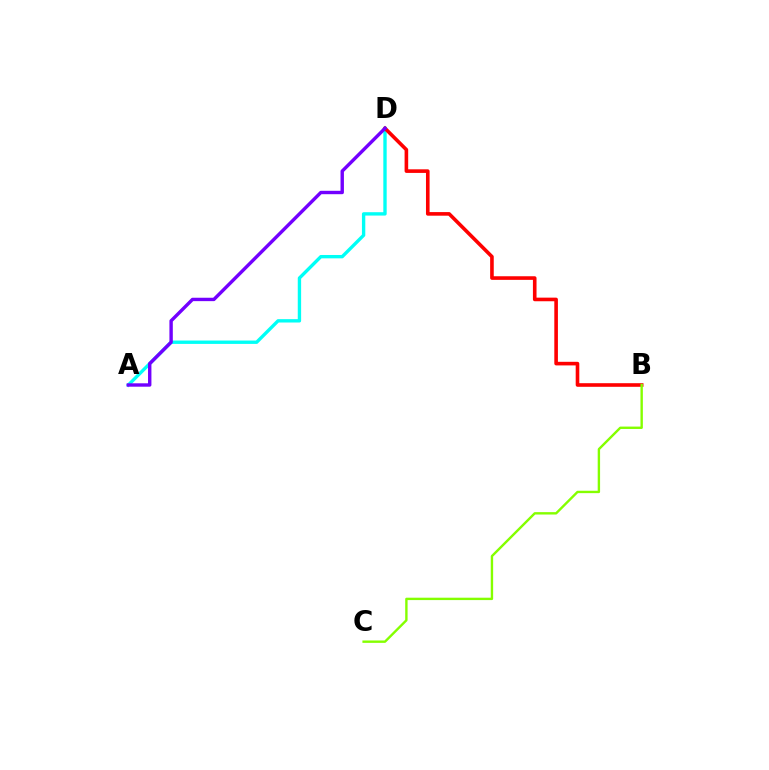{('A', 'D'): [{'color': '#00fff6', 'line_style': 'solid', 'thickness': 2.42}, {'color': '#7200ff', 'line_style': 'solid', 'thickness': 2.45}], ('B', 'D'): [{'color': '#ff0000', 'line_style': 'solid', 'thickness': 2.6}], ('B', 'C'): [{'color': '#84ff00', 'line_style': 'solid', 'thickness': 1.72}]}